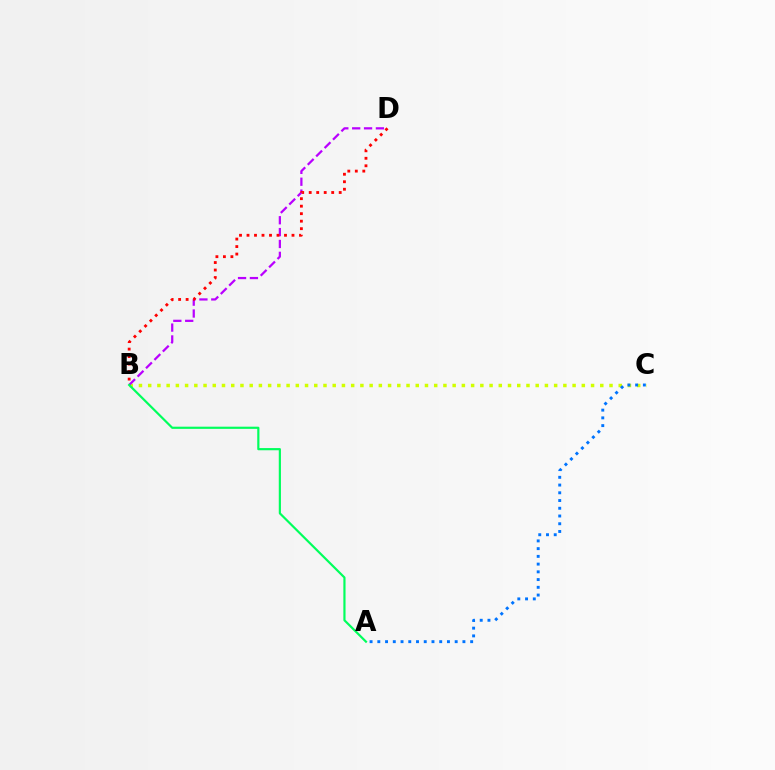{('B', 'C'): [{'color': '#d1ff00', 'line_style': 'dotted', 'thickness': 2.51}], ('B', 'D'): [{'color': '#b900ff', 'line_style': 'dashed', 'thickness': 1.61}, {'color': '#ff0000', 'line_style': 'dotted', 'thickness': 2.04}], ('A', 'B'): [{'color': '#00ff5c', 'line_style': 'solid', 'thickness': 1.57}], ('A', 'C'): [{'color': '#0074ff', 'line_style': 'dotted', 'thickness': 2.1}]}